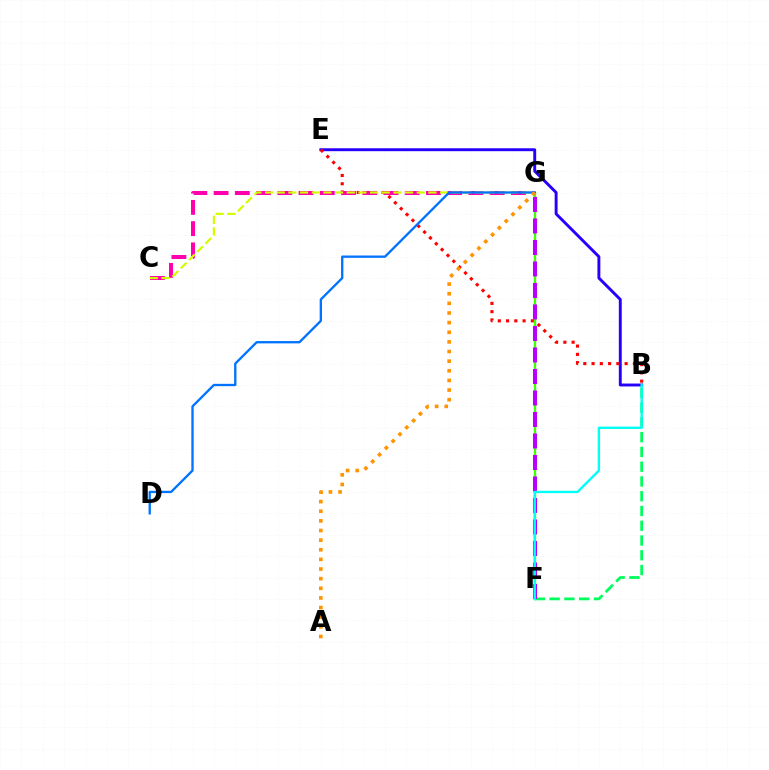{('B', 'E'): [{'color': '#2500ff', 'line_style': 'solid', 'thickness': 2.1}, {'color': '#ff0000', 'line_style': 'dotted', 'thickness': 2.25}], ('F', 'G'): [{'color': '#3dff00', 'line_style': 'solid', 'thickness': 1.68}, {'color': '#b900ff', 'line_style': 'dashed', 'thickness': 2.92}], ('B', 'F'): [{'color': '#00ff5c', 'line_style': 'dashed', 'thickness': 2.01}, {'color': '#00fff6', 'line_style': 'solid', 'thickness': 1.7}], ('C', 'G'): [{'color': '#ff00ac', 'line_style': 'dashed', 'thickness': 2.89}, {'color': '#d1ff00', 'line_style': 'dashed', 'thickness': 1.58}], ('D', 'G'): [{'color': '#0074ff', 'line_style': 'solid', 'thickness': 1.68}], ('A', 'G'): [{'color': '#ff9400', 'line_style': 'dotted', 'thickness': 2.62}]}